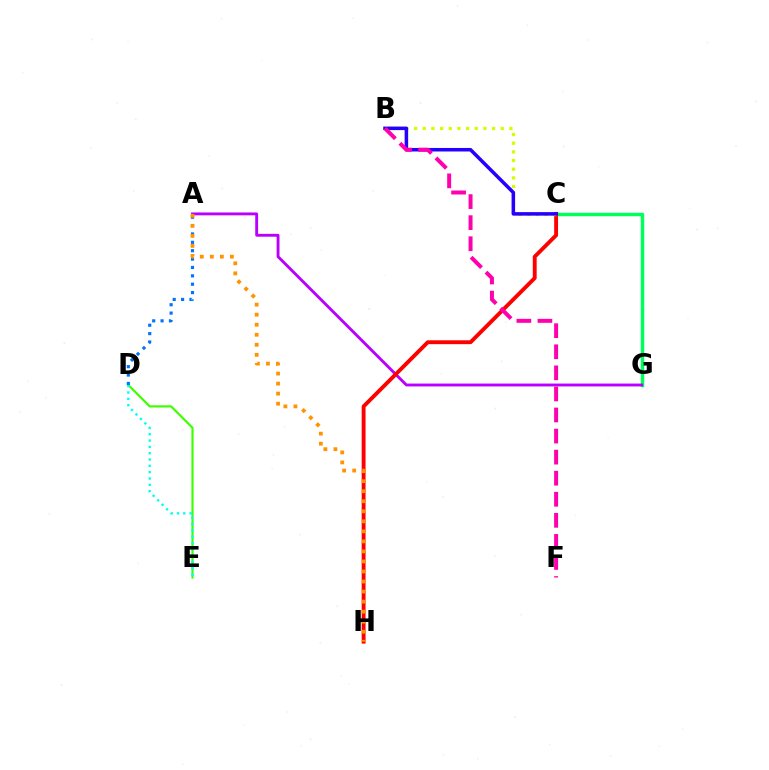{('C', 'G'): [{'color': '#00ff5c', 'line_style': 'solid', 'thickness': 2.5}], ('A', 'G'): [{'color': '#b900ff', 'line_style': 'solid', 'thickness': 2.06}], ('D', 'E'): [{'color': '#3dff00', 'line_style': 'solid', 'thickness': 1.57}, {'color': '#00fff6', 'line_style': 'dotted', 'thickness': 1.72}], ('C', 'H'): [{'color': '#ff0000', 'line_style': 'solid', 'thickness': 2.79}], ('A', 'D'): [{'color': '#0074ff', 'line_style': 'dotted', 'thickness': 2.28}], ('A', 'H'): [{'color': '#ff9400', 'line_style': 'dotted', 'thickness': 2.73}], ('B', 'C'): [{'color': '#d1ff00', 'line_style': 'dotted', 'thickness': 2.35}, {'color': '#2500ff', 'line_style': 'solid', 'thickness': 2.54}], ('B', 'F'): [{'color': '#ff00ac', 'line_style': 'dashed', 'thickness': 2.86}]}